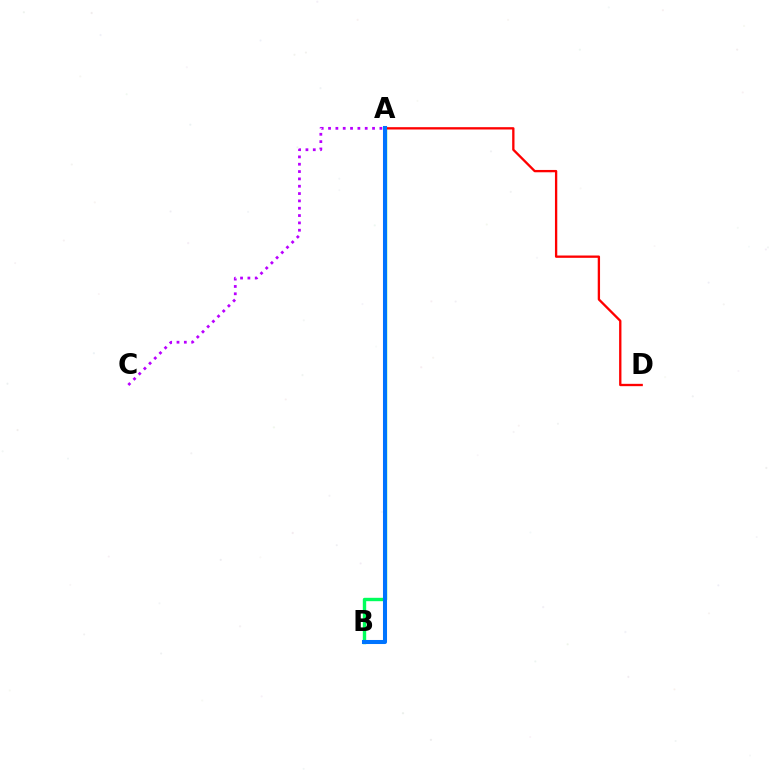{('A', 'B'): [{'color': '#00ff5c', 'line_style': 'solid', 'thickness': 2.44}, {'color': '#d1ff00', 'line_style': 'dotted', 'thickness': 1.72}, {'color': '#0074ff', 'line_style': 'solid', 'thickness': 2.91}], ('A', 'C'): [{'color': '#b900ff', 'line_style': 'dotted', 'thickness': 1.99}], ('A', 'D'): [{'color': '#ff0000', 'line_style': 'solid', 'thickness': 1.67}]}